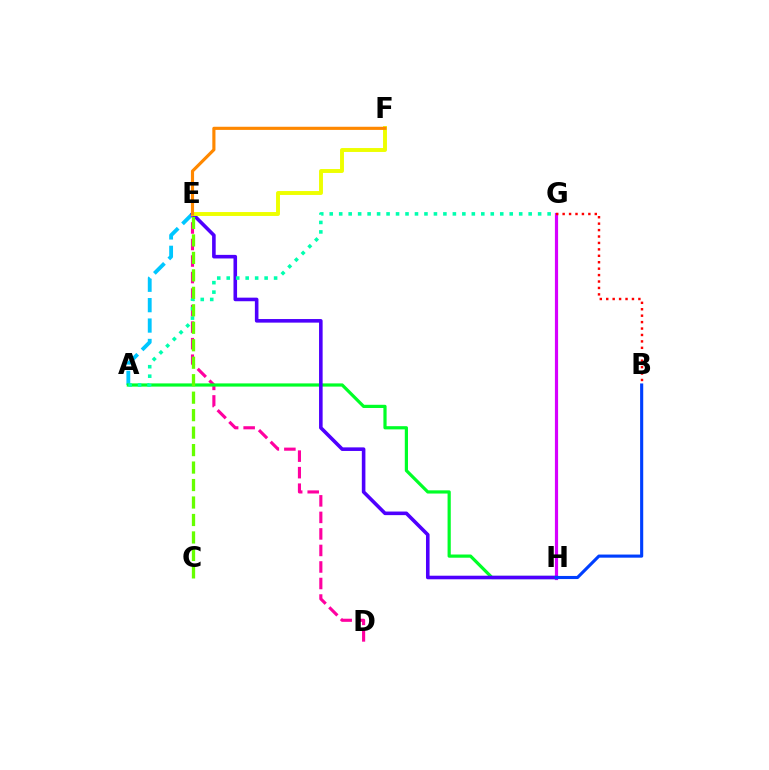{('A', 'E'): [{'color': '#00c7ff', 'line_style': 'dashed', 'thickness': 2.77}], ('D', 'E'): [{'color': '#ff00a0', 'line_style': 'dashed', 'thickness': 2.25}], ('A', 'H'): [{'color': '#00ff27', 'line_style': 'solid', 'thickness': 2.31}], ('G', 'H'): [{'color': '#d600ff', 'line_style': 'solid', 'thickness': 2.3}], ('E', 'H'): [{'color': '#4f00ff', 'line_style': 'solid', 'thickness': 2.58}], ('A', 'G'): [{'color': '#00ffaf', 'line_style': 'dotted', 'thickness': 2.57}], ('E', 'F'): [{'color': '#eeff00', 'line_style': 'solid', 'thickness': 2.82}, {'color': '#ff8800', 'line_style': 'solid', 'thickness': 2.26}], ('B', 'H'): [{'color': '#003fff', 'line_style': 'solid', 'thickness': 2.24}], ('C', 'E'): [{'color': '#66ff00', 'line_style': 'dashed', 'thickness': 2.37}], ('B', 'G'): [{'color': '#ff0000', 'line_style': 'dotted', 'thickness': 1.75}]}